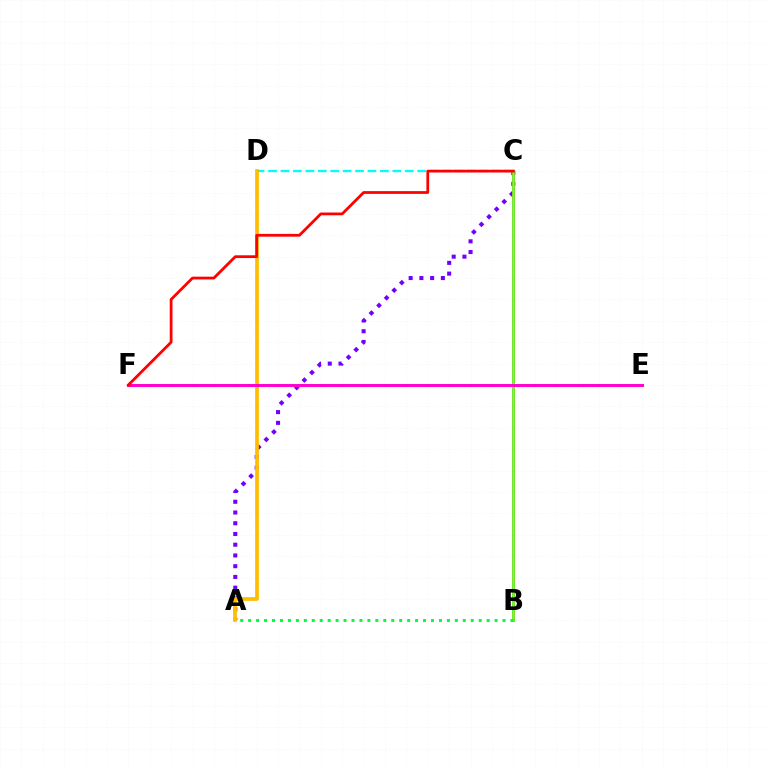{('B', 'C'): [{'color': '#004bff', 'line_style': 'solid', 'thickness': 1.86}, {'color': '#84ff00', 'line_style': 'solid', 'thickness': 1.89}], ('A', 'C'): [{'color': '#7200ff', 'line_style': 'dotted', 'thickness': 2.92}], ('C', 'D'): [{'color': '#00fff6', 'line_style': 'dashed', 'thickness': 1.69}], ('A', 'D'): [{'color': '#ffbd00', 'line_style': 'solid', 'thickness': 2.68}], ('E', 'F'): [{'color': '#ff00cf', 'line_style': 'solid', 'thickness': 2.12}], ('C', 'F'): [{'color': '#ff0000', 'line_style': 'solid', 'thickness': 1.99}], ('A', 'B'): [{'color': '#00ff39', 'line_style': 'dotted', 'thickness': 2.16}]}